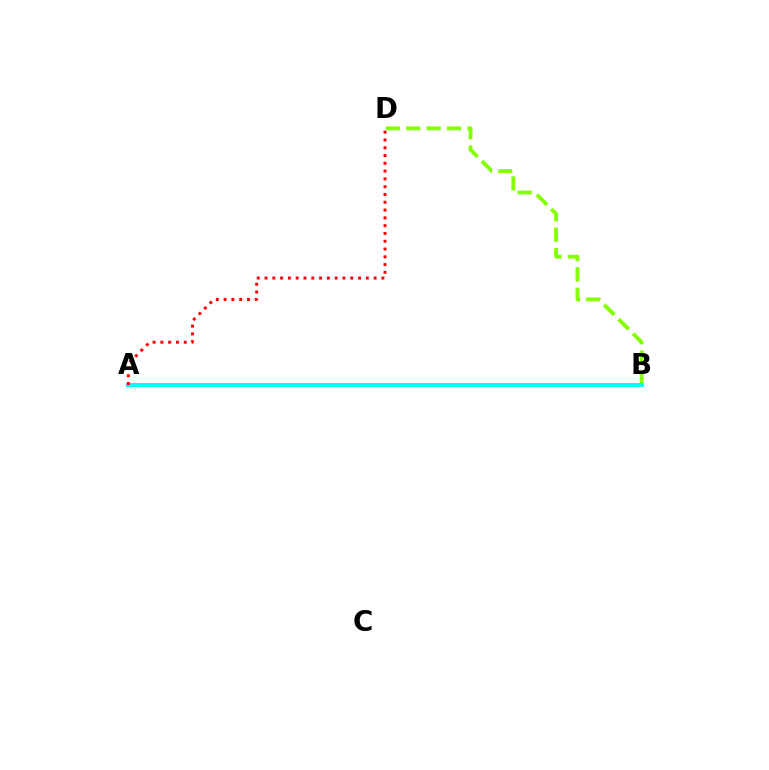{('A', 'B'): [{'color': '#7200ff', 'line_style': 'solid', 'thickness': 1.61}, {'color': '#00fff6', 'line_style': 'solid', 'thickness': 2.86}], ('B', 'D'): [{'color': '#84ff00', 'line_style': 'dashed', 'thickness': 2.77}], ('A', 'D'): [{'color': '#ff0000', 'line_style': 'dotted', 'thickness': 2.12}]}